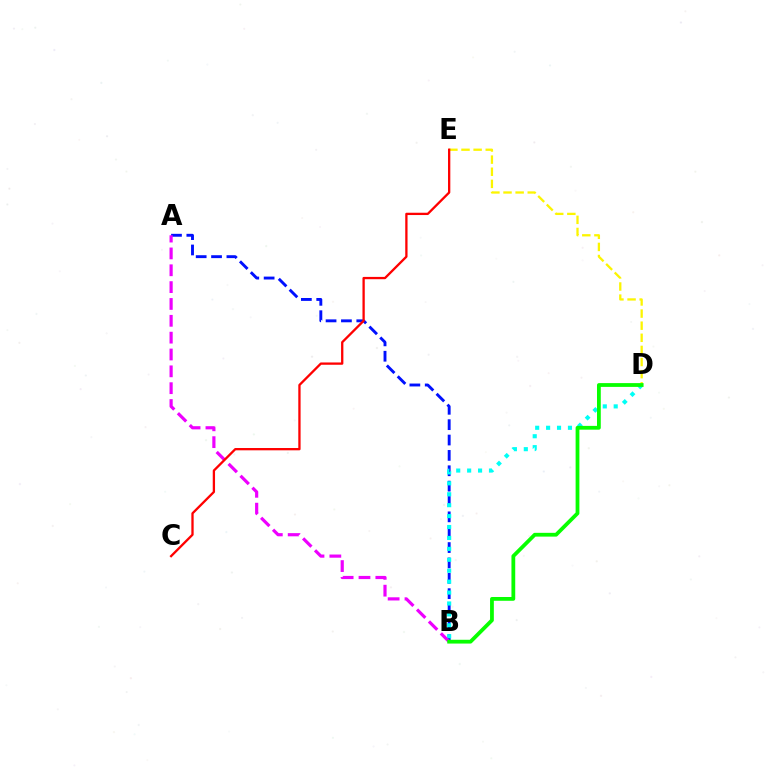{('A', 'B'): [{'color': '#0010ff', 'line_style': 'dashed', 'thickness': 2.09}, {'color': '#ee00ff', 'line_style': 'dashed', 'thickness': 2.29}], ('B', 'D'): [{'color': '#00fff6', 'line_style': 'dotted', 'thickness': 2.97}, {'color': '#08ff00', 'line_style': 'solid', 'thickness': 2.72}], ('D', 'E'): [{'color': '#fcf500', 'line_style': 'dashed', 'thickness': 1.65}], ('C', 'E'): [{'color': '#ff0000', 'line_style': 'solid', 'thickness': 1.66}]}